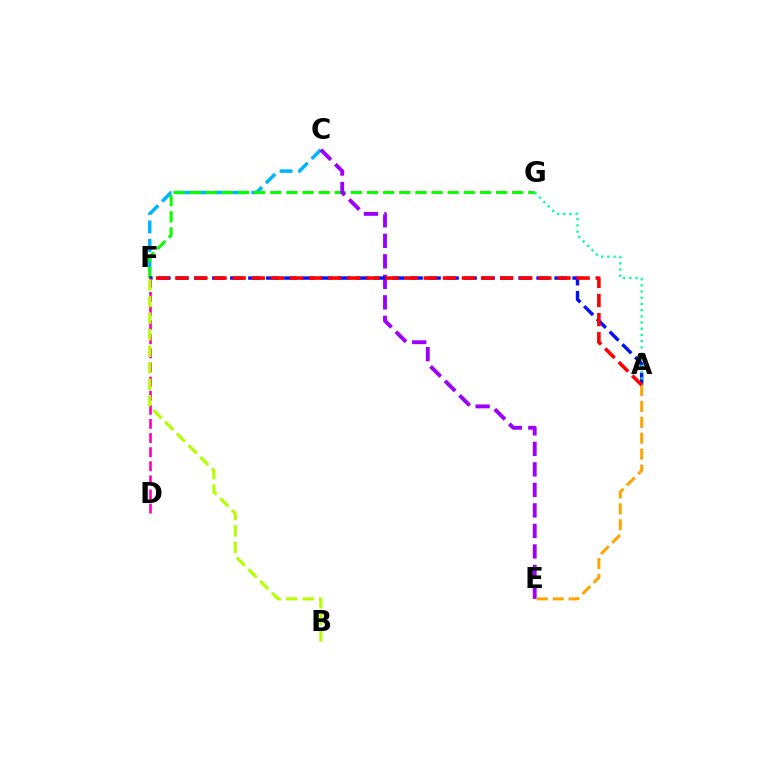{('C', 'F'): [{'color': '#00b5ff', 'line_style': 'dashed', 'thickness': 2.52}], ('F', 'G'): [{'color': '#08ff00', 'line_style': 'dashed', 'thickness': 2.19}], ('C', 'E'): [{'color': '#9b00ff', 'line_style': 'dashed', 'thickness': 2.79}], ('A', 'F'): [{'color': '#0010ff', 'line_style': 'dashed', 'thickness': 2.45}, {'color': '#ff0000', 'line_style': 'dashed', 'thickness': 2.6}], ('D', 'F'): [{'color': '#ff00bd', 'line_style': 'dashed', 'thickness': 1.92}], ('A', 'G'): [{'color': '#00ff9d', 'line_style': 'dotted', 'thickness': 1.68}], ('A', 'E'): [{'color': '#ffa500', 'line_style': 'dashed', 'thickness': 2.16}], ('B', 'F'): [{'color': '#b3ff00', 'line_style': 'dashed', 'thickness': 2.25}]}